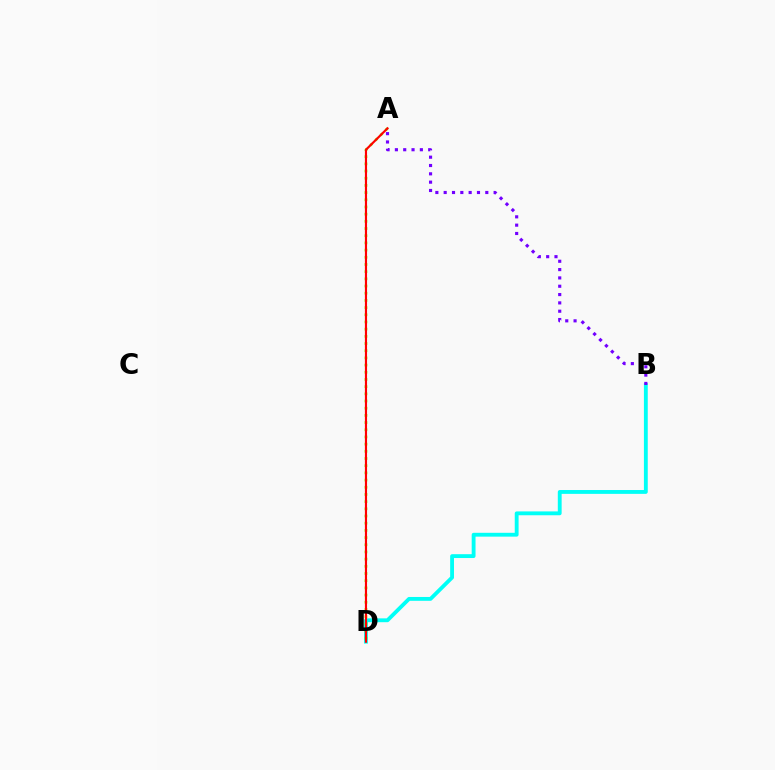{('B', 'D'): [{'color': '#00fff6', 'line_style': 'solid', 'thickness': 2.76}], ('A', 'D'): [{'color': '#84ff00', 'line_style': 'dotted', 'thickness': 1.95}, {'color': '#ff0000', 'line_style': 'solid', 'thickness': 1.55}], ('A', 'B'): [{'color': '#7200ff', 'line_style': 'dotted', 'thickness': 2.26}]}